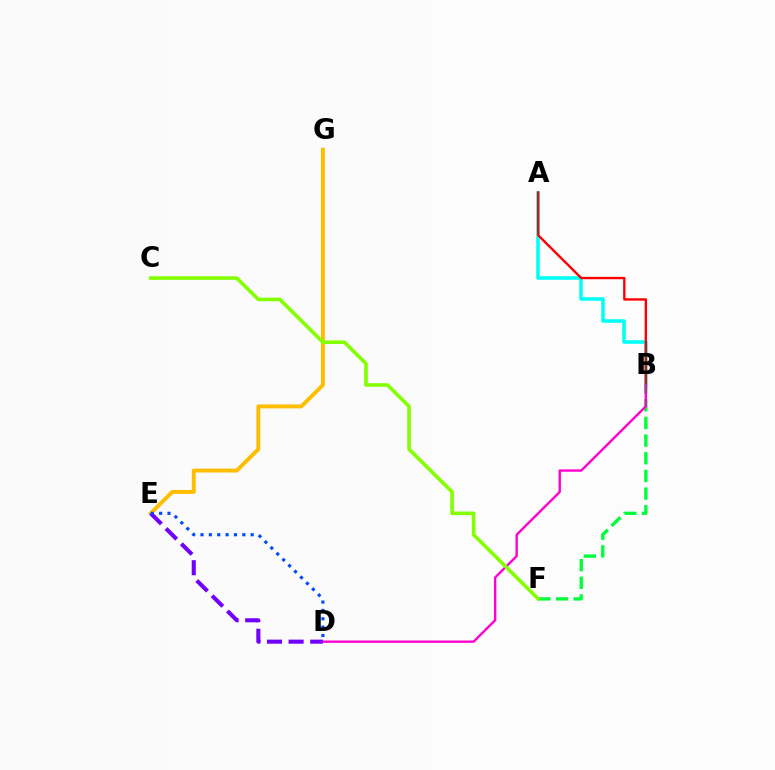{('A', 'B'): [{'color': '#00fff6', 'line_style': 'solid', 'thickness': 2.56}, {'color': '#ff0000', 'line_style': 'solid', 'thickness': 1.7}], ('E', 'G'): [{'color': '#ffbd00', 'line_style': 'solid', 'thickness': 2.82}], ('B', 'F'): [{'color': '#00ff39', 'line_style': 'dashed', 'thickness': 2.4}], ('B', 'D'): [{'color': '#ff00cf', 'line_style': 'solid', 'thickness': 1.71}], ('C', 'F'): [{'color': '#84ff00', 'line_style': 'solid', 'thickness': 2.6}], ('D', 'E'): [{'color': '#7200ff', 'line_style': 'dashed', 'thickness': 2.93}, {'color': '#004bff', 'line_style': 'dotted', 'thickness': 2.27}]}